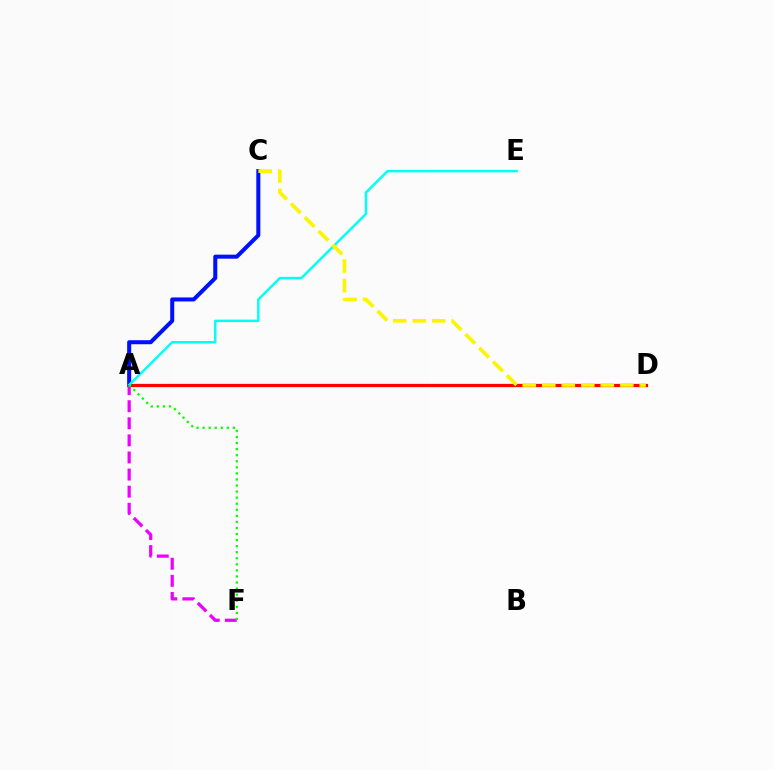{('A', 'D'): [{'color': '#ff0000', 'line_style': 'solid', 'thickness': 2.34}], ('A', 'C'): [{'color': '#0010ff', 'line_style': 'solid', 'thickness': 2.9}], ('A', 'E'): [{'color': '#00fff6', 'line_style': 'solid', 'thickness': 1.77}], ('A', 'F'): [{'color': '#ee00ff', 'line_style': 'dashed', 'thickness': 2.32}, {'color': '#08ff00', 'line_style': 'dotted', 'thickness': 1.65}], ('C', 'D'): [{'color': '#fcf500', 'line_style': 'dashed', 'thickness': 2.65}]}